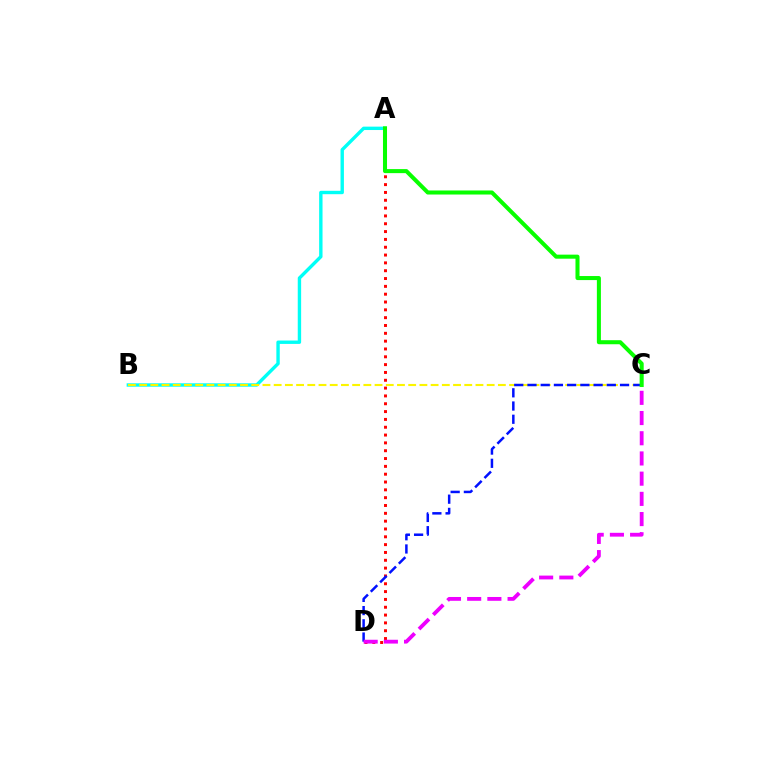{('A', 'B'): [{'color': '#00fff6', 'line_style': 'solid', 'thickness': 2.44}], ('A', 'D'): [{'color': '#ff0000', 'line_style': 'dotted', 'thickness': 2.13}], ('B', 'C'): [{'color': '#fcf500', 'line_style': 'dashed', 'thickness': 1.52}], ('C', 'D'): [{'color': '#0010ff', 'line_style': 'dashed', 'thickness': 1.8}, {'color': '#ee00ff', 'line_style': 'dashed', 'thickness': 2.74}], ('A', 'C'): [{'color': '#08ff00', 'line_style': 'solid', 'thickness': 2.91}]}